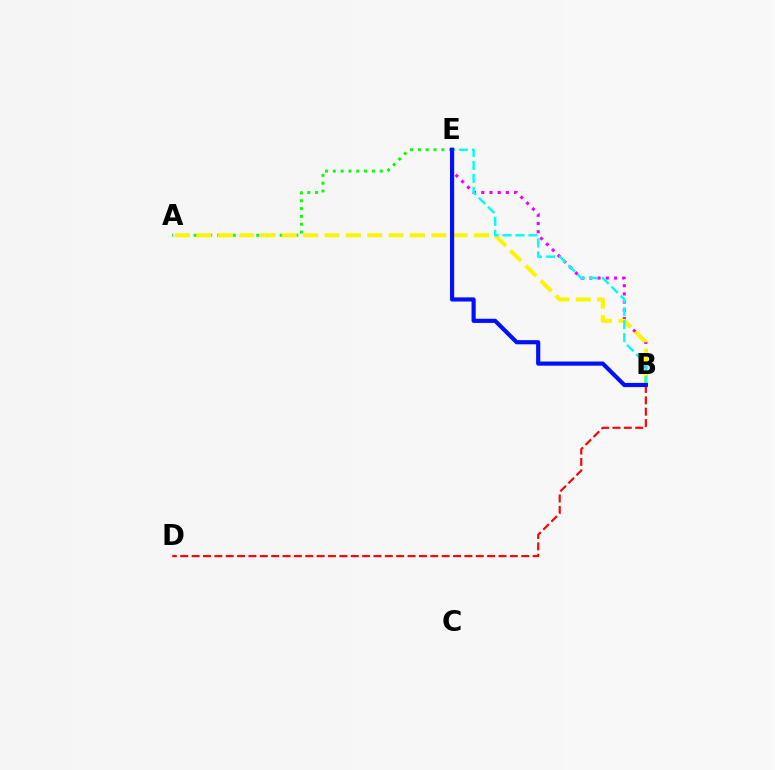{('B', 'D'): [{'color': '#ff0000', 'line_style': 'dashed', 'thickness': 1.54}], ('A', 'E'): [{'color': '#08ff00', 'line_style': 'dotted', 'thickness': 2.12}], ('B', 'E'): [{'color': '#ee00ff', 'line_style': 'dotted', 'thickness': 2.23}, {'color': '#00fff6', 'line_style': 'dashed', 'thickness': 1.76}, {'color': '#0010ff', 'line_style': 'solid', 'thickness': 2.99}], ('A', 'B'): [{'color': '#fcf500', 'line_style': 'dashed', 'thickness': 2.9}]}